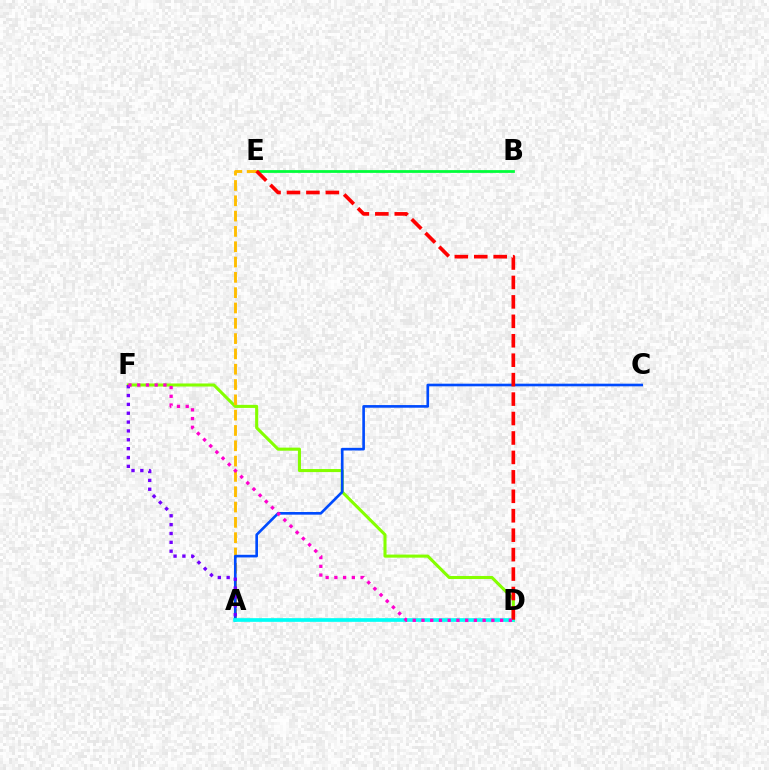{('D', 'F'): [{'color': '#84ff00', 'line_style': 'solid', 'thickness': 2.21}, {'color': '#ff00cf', 'line_style': 'dotted', 'thickness': 2.37}], ('B', 'E'): [{'color': '#00ff39', 'line_style': 'solid', 'thickness': 1.99}], ('A', 'E'): [{'color': '#ffbd00', 'line_style': 'dashed', 'thickness': 2.08}], ('A', 'C'): [{'color': '#004bff', 'line_style': 'solid', 'thickness': 1.9}], ('A', 'F'): [{'color': '#7200ff', 'line_style': 'dotted', 'thickness': 2.41}], ('A', 'D'): [{'color': '#00fff6', 'line_style': 'solid', 'thickness': 2.65}], ('D', 'E'): [{'color': '#ff0000', 'line_style': 'dashed', 'thickness': 2.64}]}